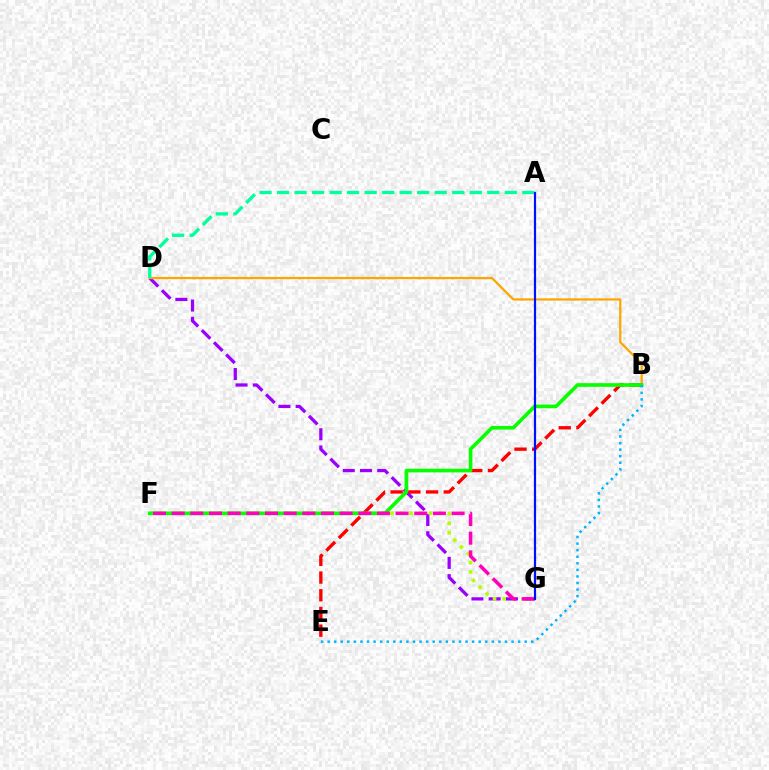{('D', 'G'): [{'color': '#9b00ff', 'line_style': 'dashed', 'thickness': 2.34}], ('F', 'G'): [{'color': '#b3ff00', 'line_style': 'dotted', 'thickness': 2.61}, {'color': '#ff00bd', 'line_style': 'dashed', 'thickness': 2.53}], ('B', 'D'): [{'color': '#ffa500', 'line_style': 'solid', 'thickness': 1.6}], ('B', 'E'): [{'color': '#ff0000', 'line_style': 'dashed', 'thickness': 2.4}, {'color': '#00b5ff', 'line_style': 'dotted', 'thickness': 1.78}], ('B', 'F'): [{'color': '#08ff00', 'line_style': 'solid', 'thickness': 2.63}], ('A', 'D'): [{'color': '#00ff9d', 'line_style': 'dashed', 'thickness': 2.38}], ('A', 'G'): [{'color': '#0010ff', 'line_style': 'solid', 'thickness': 1.58}]}